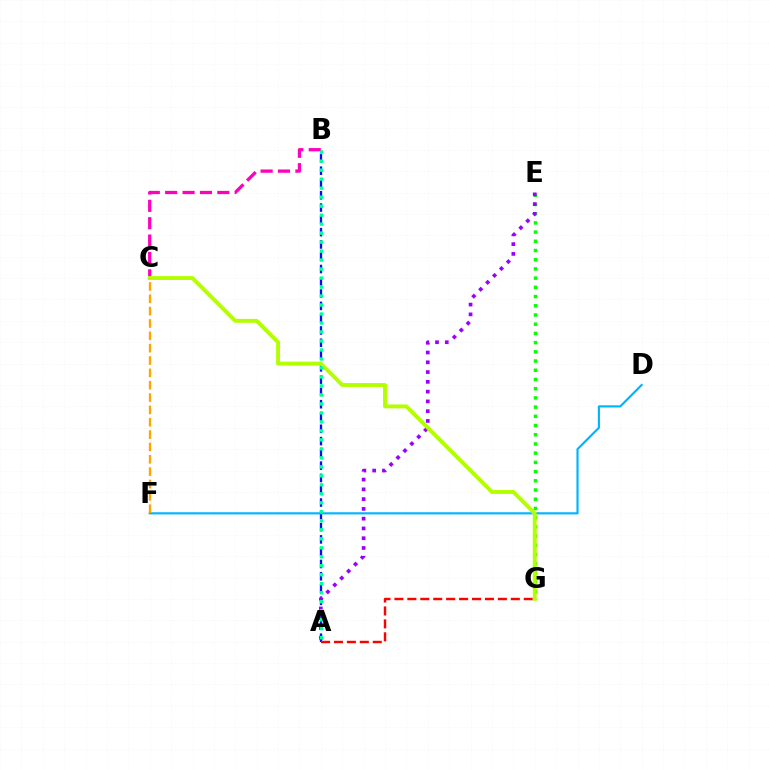{('E', 'G'): [{'color': '#08ff00', 'line_style': 'dotted', 'thickness': 2.5}], ('A', 'B'): [{'color': '#0010ff', 'line_style': 'dashed', 'thickness': 1.67}, {'color': '#00ff9d', 'line_style': 'dotted', 'thickness': 2.44}], ('B', 'C'): [{'color': '#ff00bd', 'line_style': 'dashed', 'thickness': 2.36}], ('D', 'F'): [{'color': '#00b5ff', 'line_style': 'solid', 'thickness': 1.56}], ('A', 'E'): [{'color': '#9b00ff', 'line_style': 'dotted', 'thickness': 2.66}], ('A', 'G'): [{'color': '#ff0000', 'line_style': 'dashed', 'thickness': 1.76}], ('C', 'G'): [{'color': '#b3ff00', 'line_style': 'solid', 'thickness': 2.81}], ('C', 'F'): [{'color': '#ffa500', 'line_style': 'dashed', 'thickness': 1.68}]}